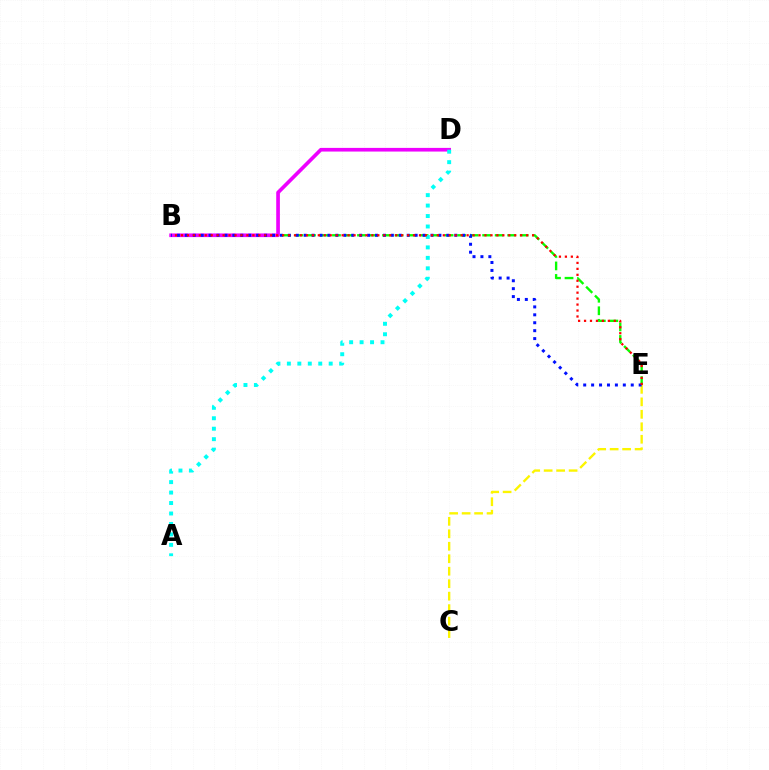{('C', 'E'): [{'color': '#fcf500', 'line_style': 'dashed', 'thickness': 1.69}], ('B', 'E'): [{'color': '#08ff00', 'line_style': 'dashed', 'thickness': 1.7}, {'color': '#0010ff', 'line_style': 'dotted', 'thickness': 2.15}, {'color': '#ff0000', 'line_style': 'dotted', 'thickness': 1.62}], ('B', 'D'): [{'color': '#ee00ff', 'line_style': 'solid', 'thickness': 2.64}], ('A', 'D'): [{'color': '#00fff6', 'line_style': 'dotted', 'thickness': 2.84}]}